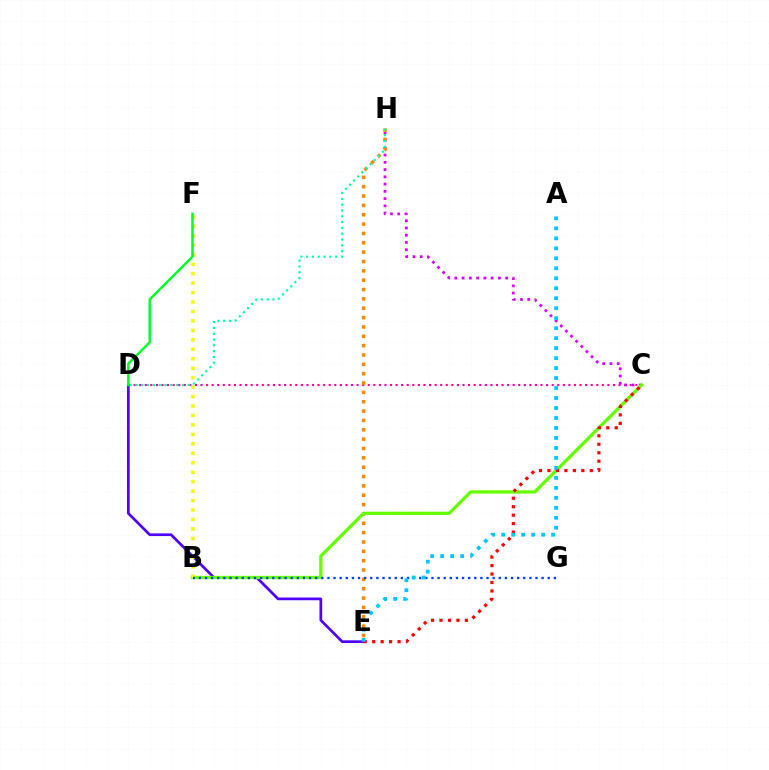{('C', 'D'): [{'color': '#ff00a0', 'line_style': 'dotted', 'thickness': 1.51}], ('D', 'E'): [{'color': '#4f00ff', 'line_style': 'solid', 'thickness': 1.95}], ('C', 'H'): [{'color': '#d600ff', 'line_style': 'dotted', 'thickness': 1.97}], ('E', 'H'): [{'color': '#ff8800', 'line_style': 'dotted', 'thickness': 2.54}], ('B', 'C'): [{'color': '#66ff00', 'line_style': 'solid', 'thickness': 2.37}], ('C', 'E'): [{'color': '#ff0000', 'line_style': 'dotted', 'thickness': 2.3}], ('D', 'H'): [{'color': '#00ffaf', 'line_style': 'dotted', 'thickness': 1.58}], ('B', 'F'): [{'color': '#eeff00', 'line_style': 'dotted', 'thickness': 2.57}], ('D', 'F'): [{'color': '#00ff27', 'line_style': 'solid', 'thickness': 1.76}], ('B', 'G'): [{'color': '#003fff', 'line_style': 'dotted', 'thickness': 1.66}], ('A', 'E'): [{'color': '#00c7ff', 'line_style': 'dotted', 'thickness': 2.71}]}